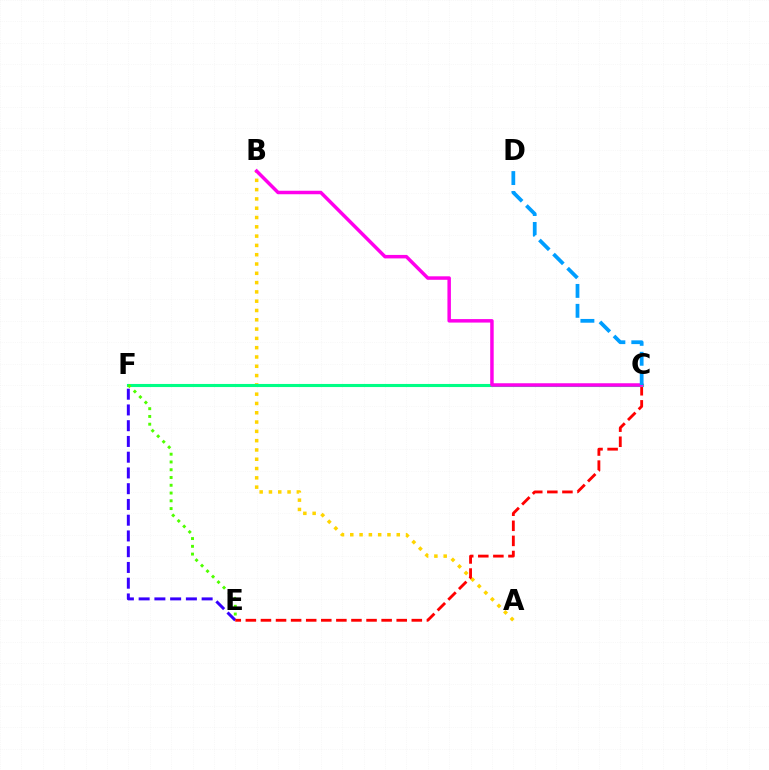{('A', 'B'): [{'color': '#ffd500', 'line_style': 'dotted', 'thickness': 2.53}], ('E', 'F'): [{'color': '#3700ff', 'line_style': 'dashed', 'thickness': 2.14}, {'color': '#4fff00', 'line_style': 'dotted', 'thickness': 2.11}], ('C', 'E'): [{'color': '#ff0000', 'line_style': 'dashed', 'thickness': 2.05}], ('C', 'F'): [{'color': '#00ff86', 'line_style': 'solid', 'thickness': 2.23}], ('B', 'C'): [{'color': '#ff00ed', 'line_style': 'solid', 'thickness': 2.51}], ('C', 'D'): [{'color': '#009eff', 'line_style': 'dashed', 'thickness': 2.71}]}